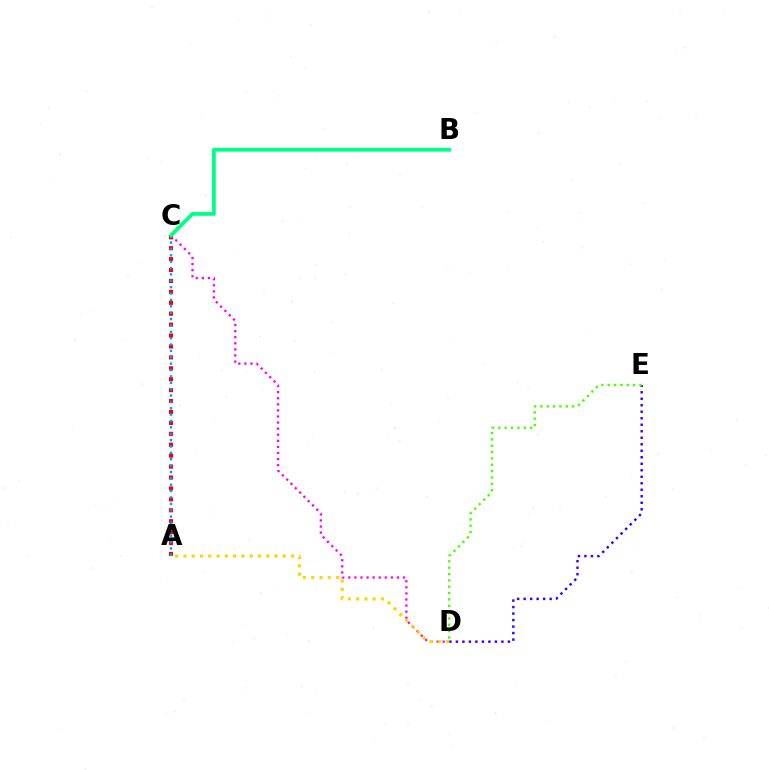{('D', 'E'): [{'color': '#3700ff', 'line_style': 'dotted', 'thickness': 1.77}, {'color': '#4fff00', 'line_style': 'dotted', 'thickness': 1.72}], ('A', 'C'): [{'color': '#ff0000', 'line_style': 'dotted', 'thickness': 2.97}, {'color': '#009eff', 'line_style': 'dotted', 'thickness': 1.73}], ('C', 'D'): [{'color': '#ff00ed', 'line_style': 'dotted', 'thickness': 1.65}], ('B', 'C'): [{'color': '#00ff86', 'line_style': 'solid', 'thickness': 2.73}], ('A', 'D'): [{'color': '#ffd500', 'line_style': 'dotted', 'thickness': 2.25}]}